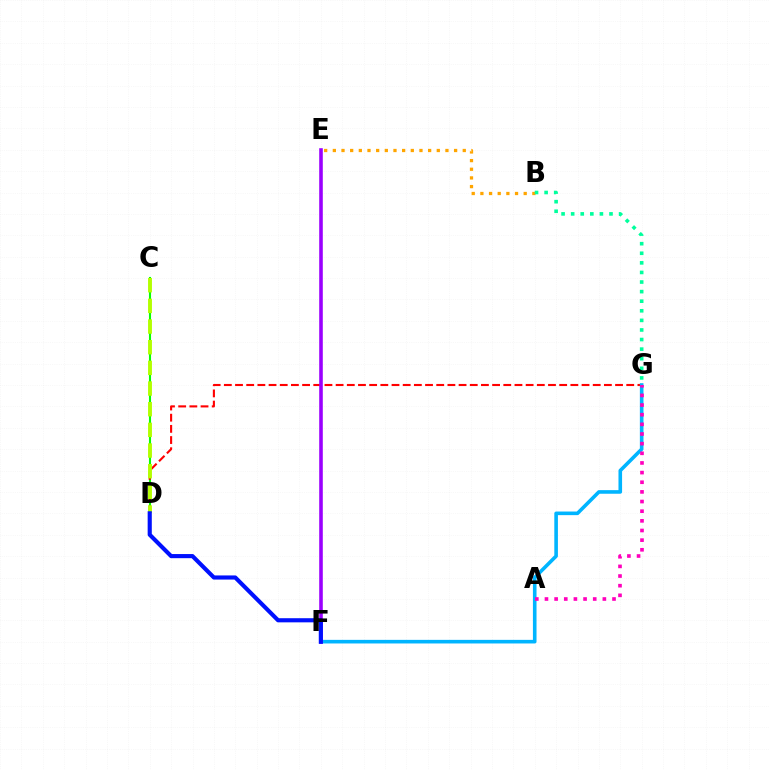{('C', 'D'): [{'color': '#08ff00', 'line_style': 'solid', 'thickness': 1.51}, {'color': '#b3ff00', 'line_style': 'dashed', 'thickness': 2.81}], ('D', 'G'): [{'color': '#ff0000', 'line_style': 'dashed', 'thickness': 1.52}], ('F', 'G'): [{'color': '#00b5ff', 'line_style': 'solid', 'thickness': 2.6}], ('E', 'F'): [{'color': '#9b00ff', 'line_style': 'solid', 'thickness': 2.59}], ('A', 'G'): [{'color': '#ff00bd', 'line_style': 'dotted', 'thickness': 2.62}], ('B', 'E'): [{'color': '#ffa500', 'line_style': 'dotted', 'thickness': 2.35}], ('B', 'G'): [{'color': '#00ff9d', 'line_style': 'dotted', 'thickness': 2.6}], ('D', 'F'): [{'color': '#0010ff', 'line_style': 'solid', 'thickness': 2.97}]}